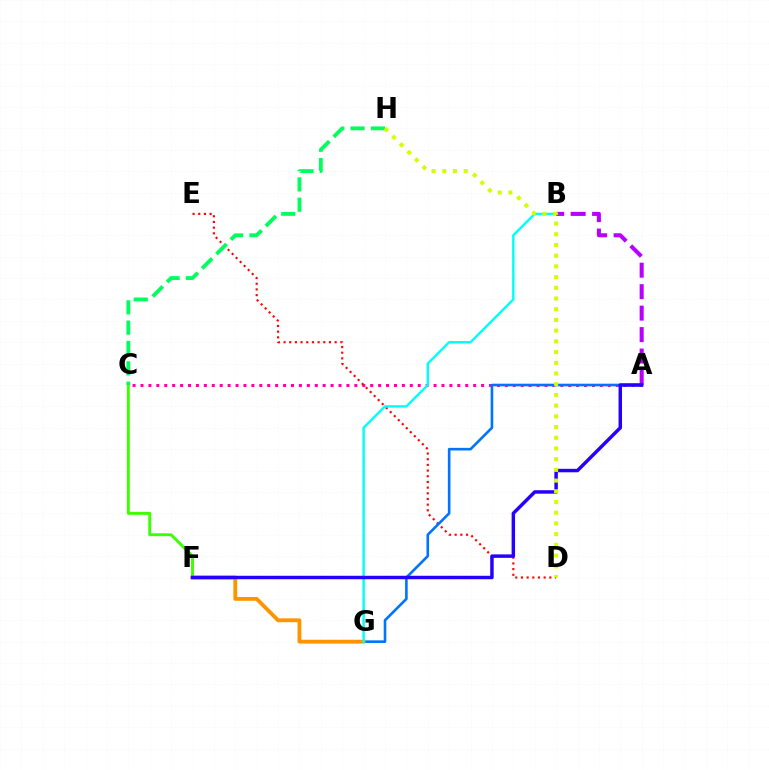{('A', 'B'): [{'color': '#b900ff', 'line_style': 'dashed', 'thickness': 2.92}], ('C', 'F'): [{'color': '#3dff00', 'line_style': 'solid', 'thickness': 2.11}], ('A', 'C'): [{'color': '#ff00ac', 'line_style': 'dotted', 'thickness': 2.15}], ('D', 'E'): [{'color': '#ff0000', 'line_style': 'dotted', 'thickness': 1.54}], ('A', 'G'): [{'color': '#0074ff', 'line_style': 'solid', 'thickness': 1.88}], ('F', 'G'): [{'color': '#ff9400', 'line_style': 'solid', 'thickness': 2.76}], ('B', 'G'): [{'color': '#00fff6', 'line_style': 'solid', 'thickness': 1.73}], ('A', 'F'): [{'color': '#2500ff', 'line_style': 'solid', 'thickness': 2.49}], ('C', 'H'): [{'color': '#00ff5c', 'line_style': 'dashed', 'thickness': 2.76}], ('D', 'H'): [{'color': '#d1ff00', 'line_style': 'dotted', 'thickness': 2.91}]}